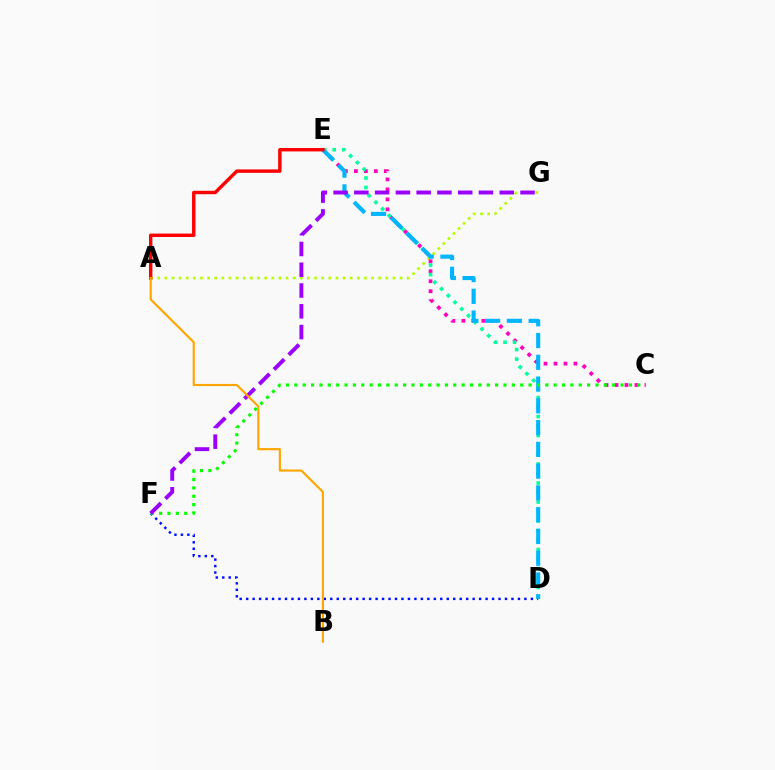{('A', 'G'): [{'color': '#b3ff00', 'line_style': 'dotted', 'thickness': 1.94}], ('C', 'E'): [{'color': '#ff00bd', 'line_style': 'dotted', 'thickness': 2.71}], ('D', 'E'): [{'color': '#00ff9d', 'line_style': 'dotted', 'thickness': 2.58}, {'color': '#00b5ff', 'line_style': 'dashed', 'thickness': 2.96}], ('D', 'F'): [{'color': '#0010ff', 'line_style': 'dotted', 'thickness': 1.76}], ('C', 'F'): [{'color': '#08ff00', 'line_style': 'dotted', 'thickness': 2.27}], ('F', 'G'): [{'color': '#9b00ff', 'line_style': 'dashed', 'thickness': 2.82}], ('A', 'E'): [{'color': '#ff0000', 'line_style': 'solid', 'thickness': 2.46}], ('A', 'B'): [{'color': '#ffa500', 'line_style': 'solid', 'thickness': 1.55}]}